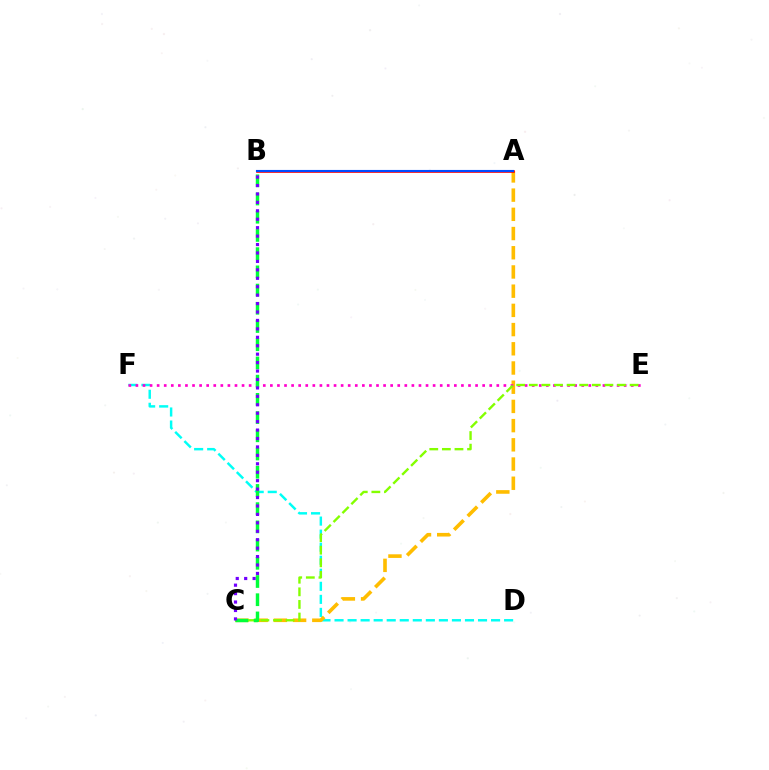{('D', 'F'): [{'color': '#00fff6', 'line_style': 'dashed', 'thickness': 1.77}], ('A', 'C'): [{'color': '#ffbd00', 'line_style': 'dashed', 'thickness': 2.61}], ('E', 'F'): [{'color': '#ff00cf', 'line_style': 'dotted', 'thickness': 1.92}], ('C', 'E'): [{'color': '#84ff00', 'line_style': 'dashed', 'thickness': 1.71}], ('A', 'B'): [{'color': '#ff0000', 'line_style': 'solid', 'thickness': 1.89}, {'color': '#004bff', 'line_style': 'solid', 'thickness': 1.53}], ('B', 'C'): [{'color': '#00ff39', 'line_style': 'dashed', 'thickness': 2.47}, {'color': '#7200ff', 'line_style': 'dotted', 'thickness': 2.29}]}